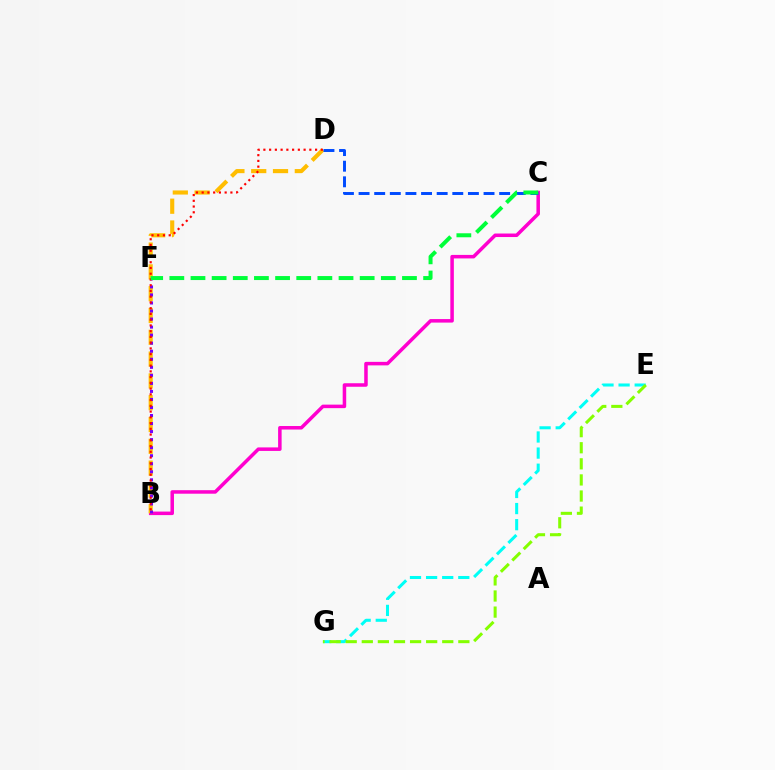{('B', 'C'): [{'color': '#ff00cf', 'line_style': 'solid', 'thickness': 2.53}], ('B', 'D'): [{'color': '#ffbd00', 'line_style': 'dashed', 'thickness': 2.96}, {'color': '#ff0000', 'line_style': 'dotted', 'thickness': 1.56}], ('C', 'D'): [{'color': '#004bff', 'line_style': 'dashed', 'thickness': 2.12}], ('E', 'G'): [{'color': '#00fff6', 'line_style': 'dashed', 'thickness': 2.19}, {'color': '#84ff00', 'line_style': 'dashed', 'thickness': 2.19}], ('B', 'F'): [{'color': '#7200ff', 'line_style': 'dotted', 'thickness': 2.18}], ('C', 'F'): [{'color': '#00ff39', 'line_style': 'dashed', 'thickness': 2.87}]}